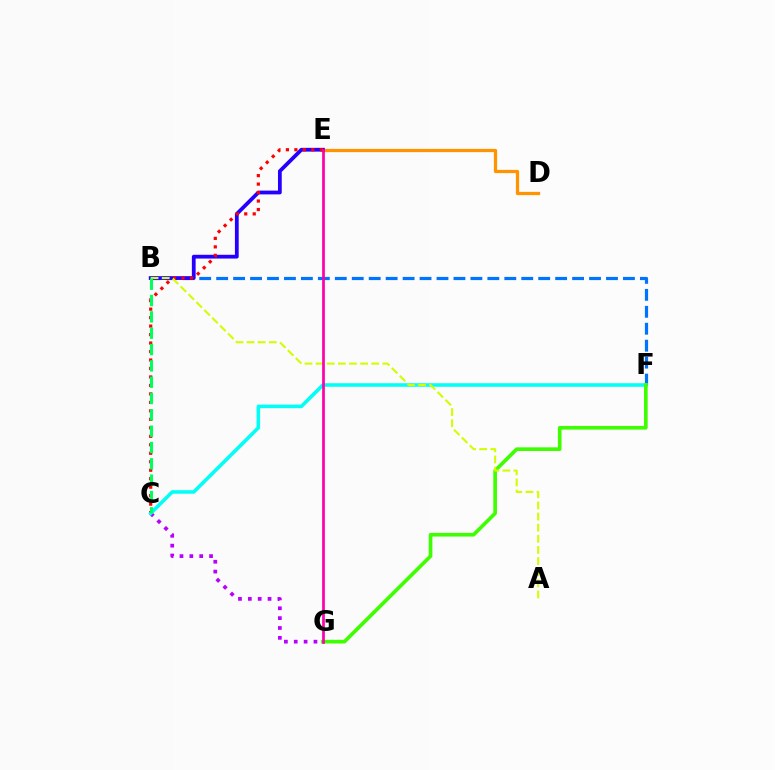{('C', 'G'): [{'color': '#b900ff', 'line_style': 'dotted', 'thickness': 2.68}], ('B', 'F'): [{'color': '#0074ff', 'line_style': 'dashed', 'thickness': 2.3}], ('D', 'E'): [{'color': '#ff9400', 'line_style': 'solid', 'thickness': 2.34}], ('B', 'E'): [{'color': '#2500ff', 'line_style': 'solid', 'thickness': 2.72}], ('C', 'E'): [{'color': '#ff0000', 'line_style': 'dotted', 'thickness': 2.3}], ('C', 'F'): [{'color': '#00fff6', 'line_style': 'solid', 'thickness': 2.56}], ('F', 'G'): [{'color': '#3dff00', 'line_style': 'solid', 'thickness': 2.62}], ('A', 'B'): [{'color': '#d1ff00', 'line_style': 'dashed', 'thickness': 1.51}], ('B', 'C'): [{'color': '#00ff5c', 'line_style': 'dashed', 'thickness': 2.22}], ('E', 'G'): [{'color': '#ff00ac', 'line_style': 'solid', 'thickness': 1.97}]}